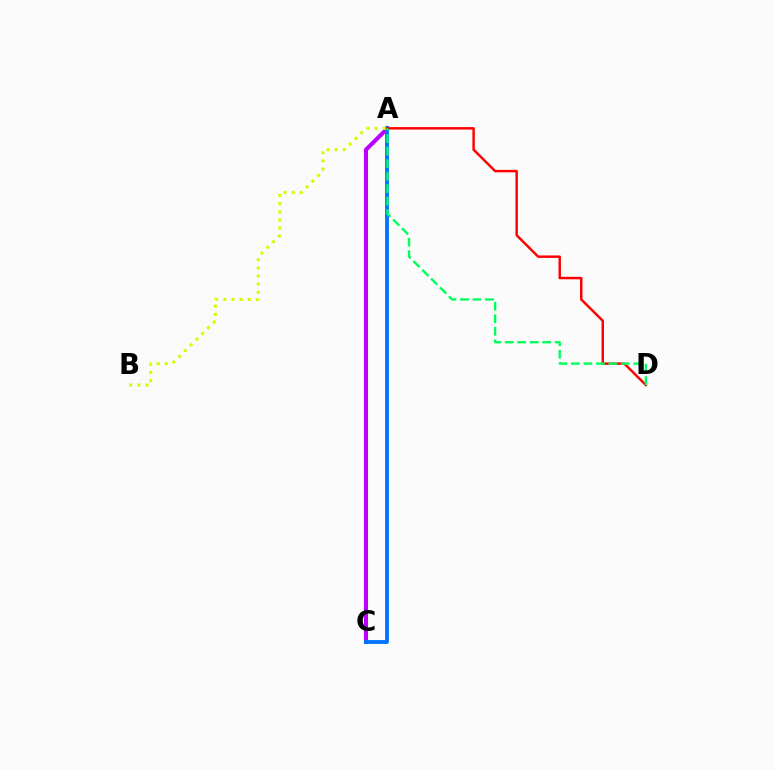{('A', 'C'): [{'color': '#b900ff', 'line_style': 'solid', 'thickness': 2.95}, {'color': '#0074ff', 'line_style': 'solid', 'thickness': 2.76}], ('A', 'B'): [{'color': '#d1ff00', 'line_style': 'dotted', 'thickness': 2.21}], ('A', 'D'): [{'color': '#ff0000', 'line_style': 'solid', 'thickness': 1.77}, {'color': '#00ff5c', 'line_style': 'dashed', 'thickness': 1.7}]}